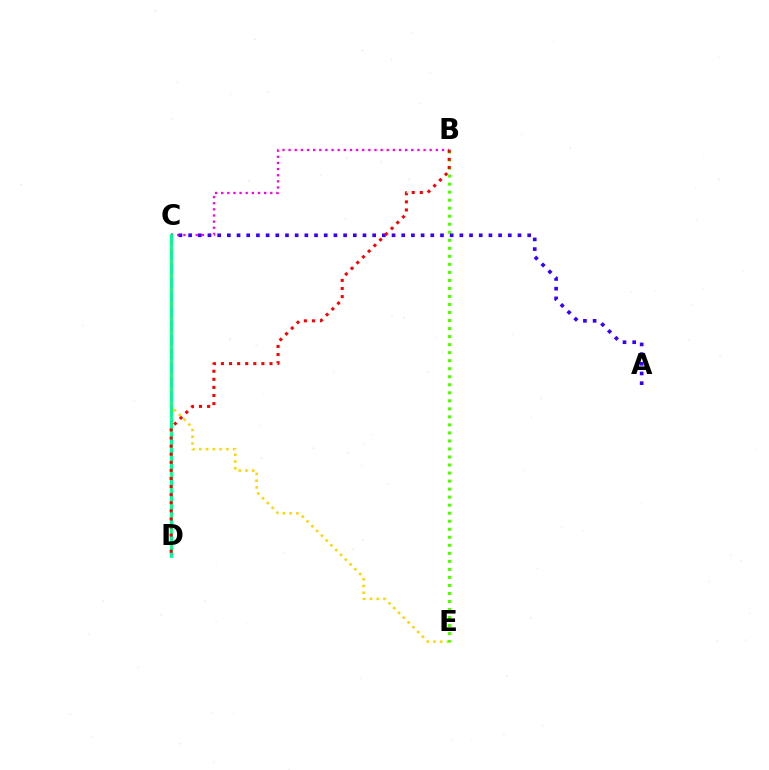{('C', 'E'): [{'color': '#ffd500', 'line_style': 'dotted', 'thickness': 1.84}], ('B', 'C'): [{'color': '#ff00ed', 'line_style': 'dotted', 'thickness': 1.67}], ('B', 'E'): [{'color': '#4fff00', 'line_style': 'dotted', 'thickness': 2.18}], ('C', 'D'): [{'color': '#009eff', 'line_style': 'dashed', 'thickness': 1.93}, {'color': '#00ff86', 'line_style': 'solid', 'thickness': 2.03}], ('A', 'C'): [{'color': '#3700ff', 'line_style': 'dotted', 'thickness': 2.63}], ('B', 'D'): [{'color': '#ff0000', 'line_style': 'dotted', 'thickness': 2.2}]}